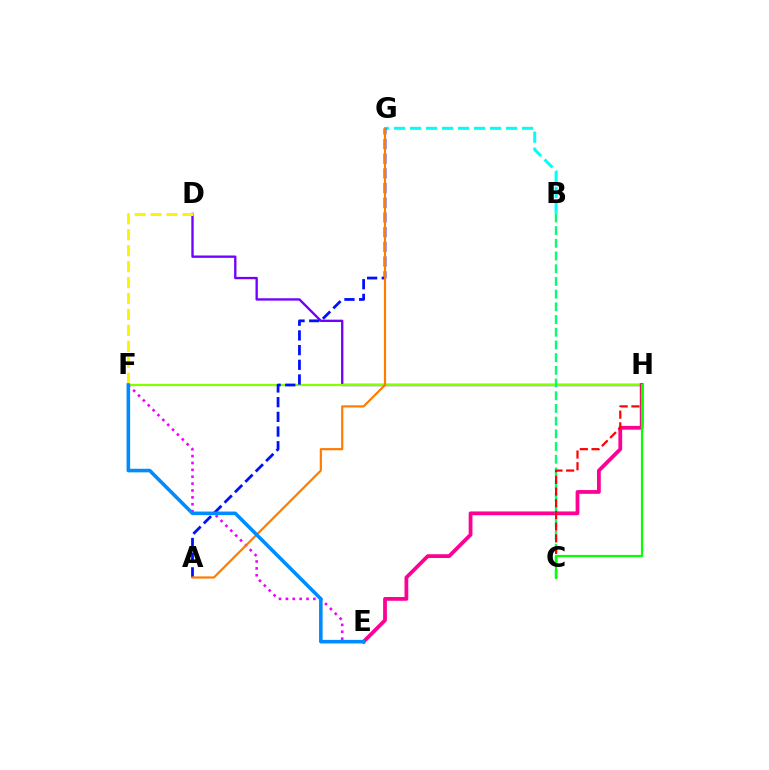{('D', 'H'): [{'color': '#7200ff', 'line_style': 'solid', 'thickness': 1.69}], ('E', 'F'): [{'color': '#ee00ff', 'line_style': 'dotted', 'thickness': 1.87}, {'color': '#008cff', 'line_style': 'solid', 'thickness': 2.58}], ('B', 'G'): [{'color': '#00fff6', 'line_style': 'dashed', 'thickness': 2.17}], ('F', 'H'): [{'color': '#84ff00', 'line_style': 'solid', 'thickness': 1.61}], ('A', 'G'): [{'color': '#0010ff', 'line_style': 'dashed', 'thickness': 2.0}, {'color': '#ff7c00', 'line_style': 'solid', 'thickness': 1.58}], ('E', 'H'): [{'color': '#ff0094', 'line_style': 'solid', 'thickness': 2.72}], ('D', 'F'): [{'color': '#fcf500', 'line_style': 'dashed', 'thickness': 2.17}], ('B', 'C'): [{'color': '#00ff74', 'line_style': 'dashed', 'thickness': 1.73}], ('C', 'H'): [{'color': '#ff0000', 'line_style': 'dashed', 'thickness': 1.59}, {'color': '#08ff00', 'line_style': 'solid', 'thickness': 1.57}]}